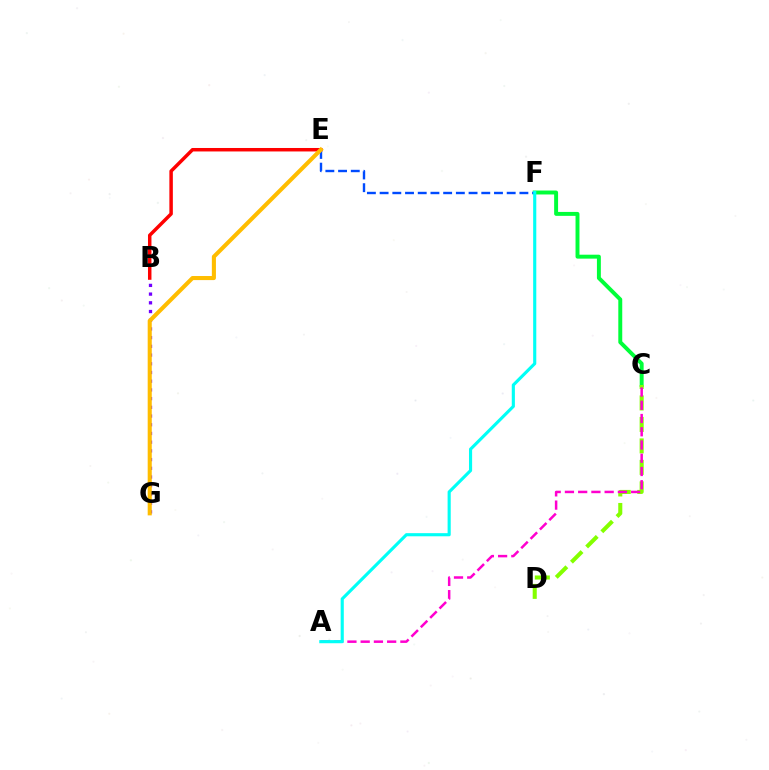{('B', 'E'): [{'color': '#ff0000', 'line_style': 'solid', 'thickness': 2.5}], ('C', 'F'): [{'color': '#00ff39', 'line_style': 'solid', 'thickness': 2.83}], ('C', 'D'): [{'color': '#84ff00', 'line_style': 'dashed', 'thickness': 2.92}], ('E', 'F'): [{'color': '#004bff', 'line_style': 'dashed', 'thickness': 1.73}], ('B', 'G'): [{'color': '#7200ff', 'line_style': 'dotted', 'thickness': 2.37}], ('A', 'C'): [{'color': '#ff00cf', 'line_style': 'dashed', 'thickness': 1.8}], ('E', 'G'): [{'color': '#ffbd00', 'line_style': 'solid', 'thickness': 2.94}], ('A', 'F'): [{'color': '#00fff6', 'line_style': 'solid', 'thickness': 2.25}]}